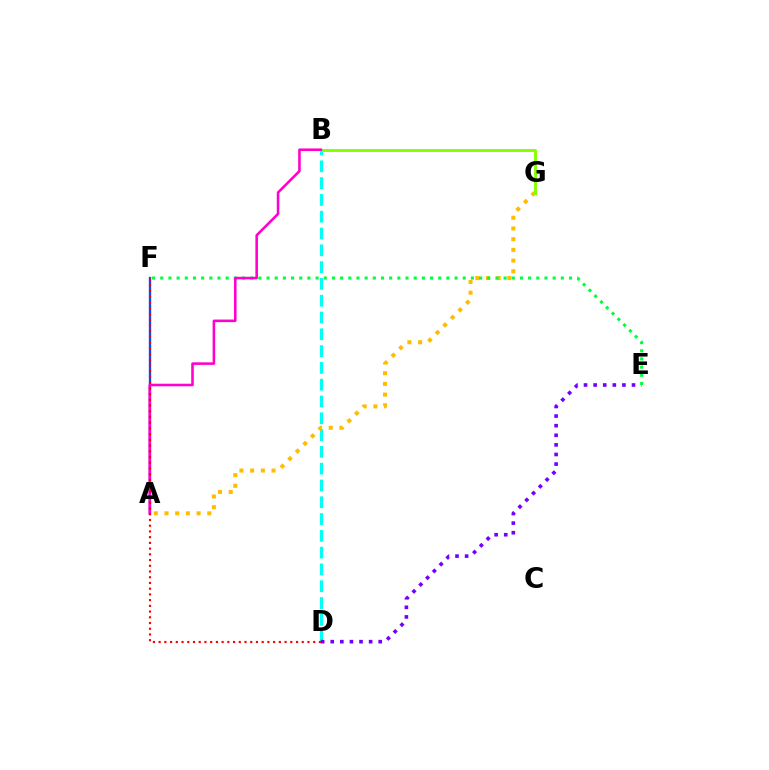{('B', 'D'): [{'color': '#00fff6', 'line_style': 'dashed', 'thickness': 2.28}], ('A', 'G'): [{'color': '#ffbd00', 'line_style': 'dotted', 'thickness': 2.91}], ('D', 'E'): [{'color': '#7200ff', 'line_style': 'dotted', 'thickness': 2.61}], ('A', 'F'): [{'color': '#004bff', 'line_style': 'solid', 'thickness': 1.66}], ('B', 'G'): [{'color': '#84ff00', 'line_style': 'solid', 'thickness': 2.1}], ('E', 'F'): [{'color': '#00ff39', 'line_style': 'dotted', 'thickness': 2.22}], ('A', 'B'): [{'color': '#ff00cf', 'line_style': 'solid', 'thickness': 1.85}], ('D', 'F'): [{'color': '#ff0000', 'line_style': 'dotted', 'thickness': 1.56}]}